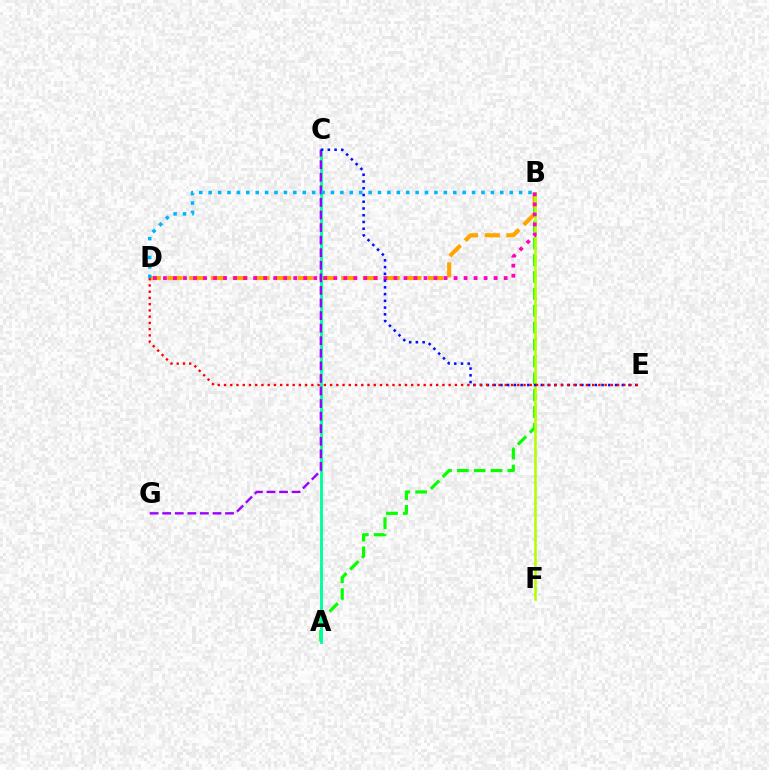{('A', 'B'): [{'color': '#08ff00', 'line_style': 'dashed', 'thickness': 2.29}], ('B', 'D'): [{'color': '#ffa500', 'line_style': 'dashed', 'thickness': 2.95}, {'color': '#ff00bd', 'line_style': 'dotted', 'thickness': 2.72}, {'color': '#00b5ff', 'line_style': 'dotted', 'thickness': 2.56}], ('A', 'C'): [{'color': '#00ff9d', 'line_style': 'solid', 'thickness': 2.07}], ('B', 'F'): [{'color': '#b3ff00', 'line_style': 'solid', 'thickness': 1.84}], ('C', 'G'): [{'color': '#9b00ff', 'line_style': 'dashed', 'thickness': 1.71}], ('C', 'E'): [{'color': '#0010ff', 'line_style': 'dotted', 'thickness': 1.83}], ('D', 'E'): [{'color': '#ff0000', 'line_style': 'dotted', 'thickness': 1.7}]}